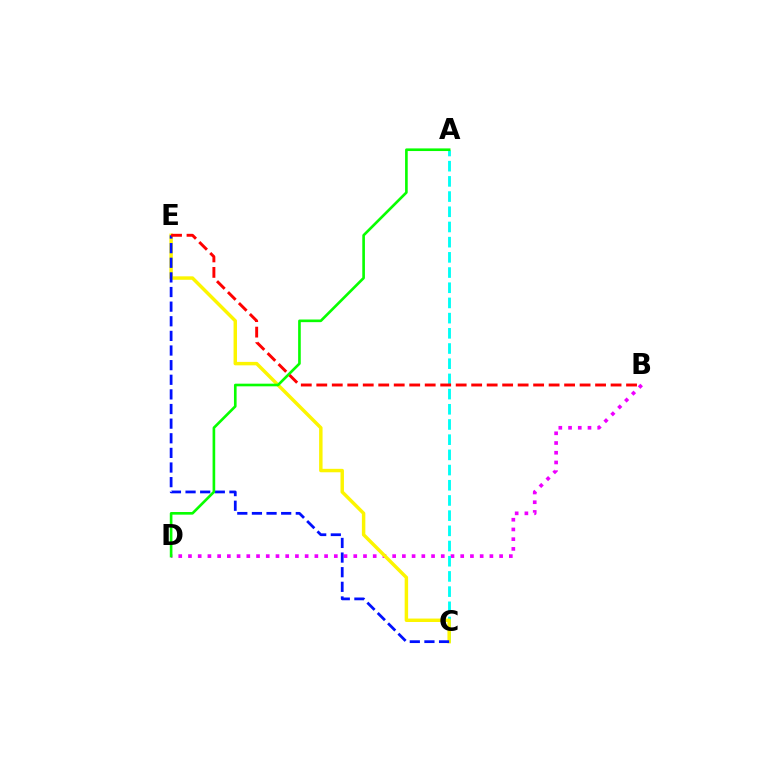{('B', 'D'): [{'color': '#ee00ff', 'line_style': 'dotted', 'thickness': 2.64}], ('A', 'C'): [{'color': '#00fff6', 'line_style': 'dashed', 'thickness': 2.06}], ('C', 'E'): [{'color': '#fcf500', 'line_style': 'solid', 'thickness': 2.48}, {'color': '#0010ff', 'line_style': 'dashed', 'thickness': 1.99}], ('A', 'D'): [{'color': '#08ff00', 'line_style': 'solid', 'thickness': 1.9}], ('B', 'E'): [{'color': '#ff0000', 'line_style': 'dashed', 'thickness': 2.1}]}